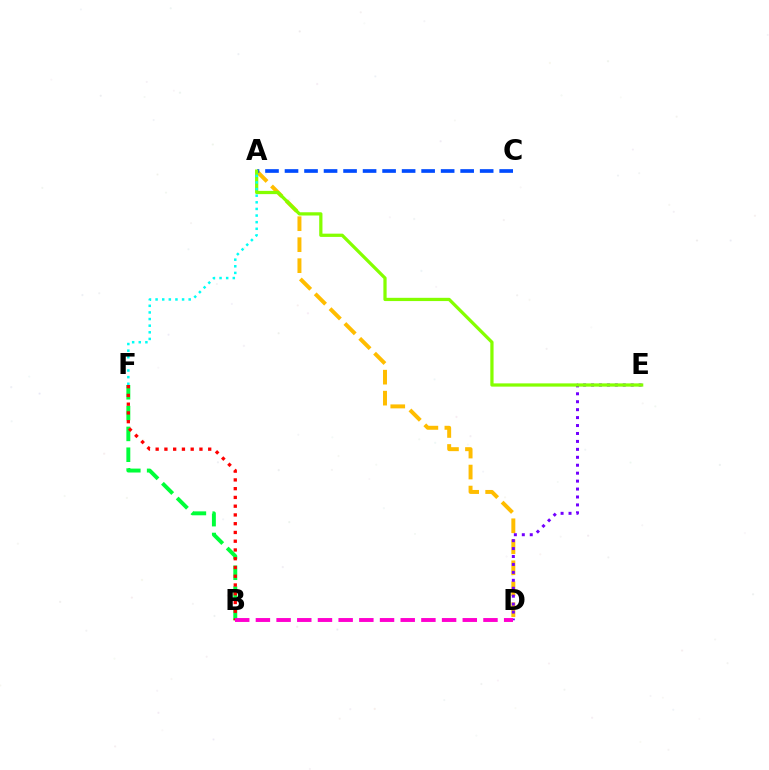{('A', 'D'): [{'color': '#ffbd00', 'line_style': 'dashed', 'thickness': 2.85}], ('D', 'E'): [{'color': '#7200ff', 'line_style': 'dotted', 'thickness': 2.16}], ('A', 'C'): [{'color': '#004bff', 'line_style': 'dashed', 'thickness': 2.65}], ('B', 'F'): [{'color': '#00ff39', 'line_style': 'dashed', 'thickness': 2.83}, {'color': '#ff0000', 'line_style': 'dotted', 'thickness': 2.38}], ('A', 'E'): [{'color': '#84ff00', 'line_style': 'solid', 'thickness': 2.34}], ('A', 'F'): [{'color': '#00fff6', 'line_style': 'dotted', 'thickness': 1.8}], ('B', 'D'): [{'color': '#ff00cf', 'line_style': 'dashed', 'thickness': 2.81}]}